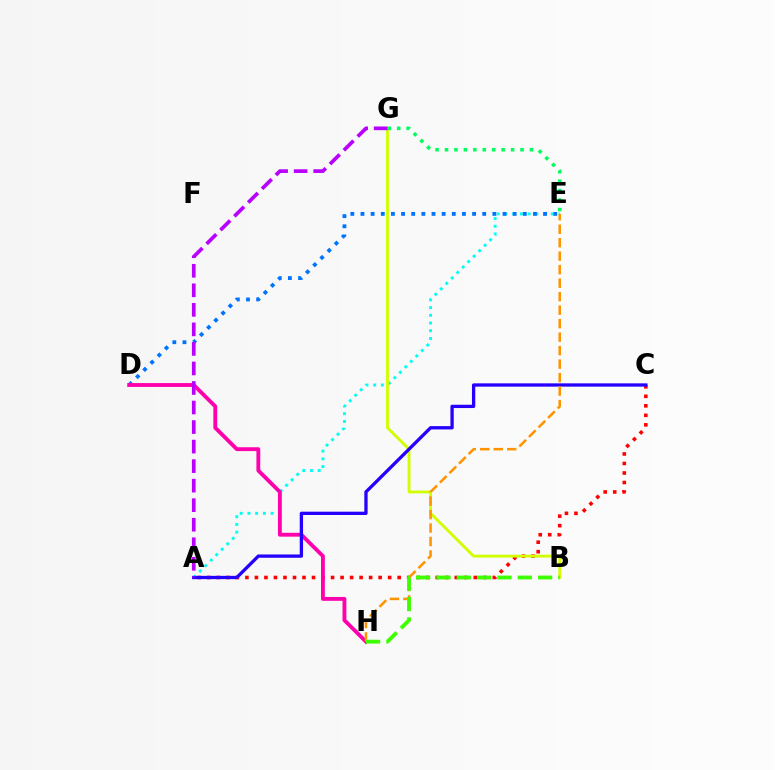{('A', 'E'): [{'color': '#00fff6', 'line_style': 'dotted', 'thickness': 2.1}], ('D', 'E'): [{'color': '#0074ff', 'line_style': 'dotted', 'thickness': 2.76}], ('A', 'C'): [{'color': '#ff0000', 'line_style': 'dotted', 'thickness': 2.59}, {'color': '#2500ff', 'line_style': 'solid', 'thickness': 2.37}], ('B', 'G'): [{'color': '#d1ff00', 'line_style': 'solid', 'thickness': 2.05}], ('D', 'H'): [{'color': '#ff00ac', 'line_style': 'solid', 'thickness': 2.77}], ('E', 'G'): [{'color': '#00ff5c', 'line_style': 'dotted', 'thickness': 2.56}], ('A', 'G'): [{'color': '#b900ff', 'line_style': 'dashed', 'thickness': 2.65}], ('E', 'H'): [{'color': '#ff9400', 'line_style': 'dashed', 'thickness': 1.83}], ('B', 'H'): [{'color': '#3dff00', 'line_style': 'dashed', 'thickness': 2.76}]}